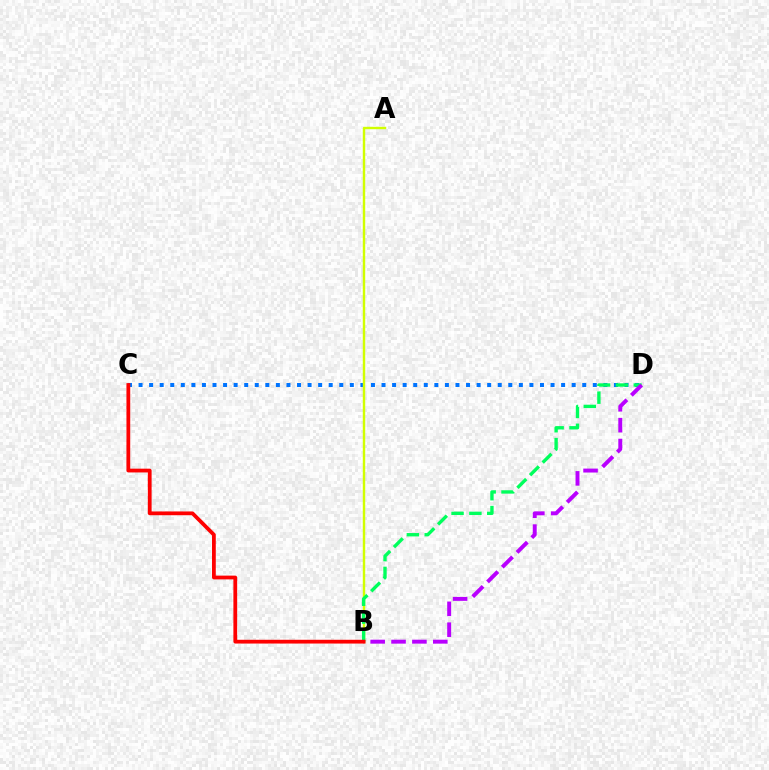{('C', 'D'): [{'color': '#0074ff', 'line_style': 'dotted', 'thickness': 2.87}], ('A', 'B'): [{'color': '#d1ff00', 'line_style': 'solid', 'thickness': 1.75}], ('B', 'D'): [{'color': '#00ff5c', 'line_style': 'dashed', 'thickness': 2.42}, {'color': '#b900ff', 'line_style': 'dashed', 'thickness': 2.83}], ('B', 'C'): [{'color': '#ff0000', 'line_style': 'solid', 'thickness': 2.71}]}